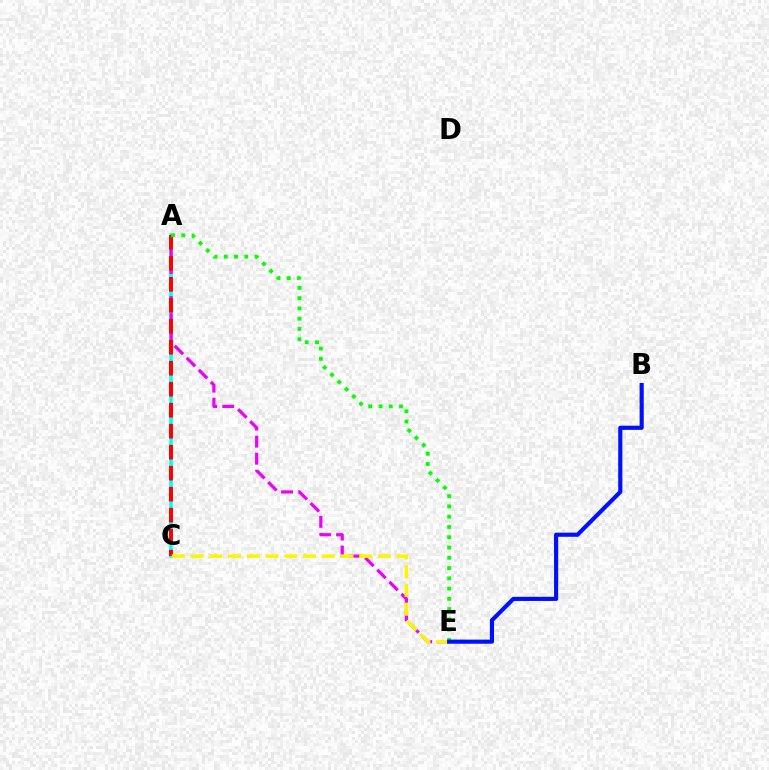{('A', 'C'): [{'color': '#00fff6', 'line_style': 'solid', 'thickness': 2.6}, {'color': '#ff0000', 'line_style': 'dashed', 'thickness': 2.85}], ('A', 'E'): [{'color': '#ee00ff', 'line_style': 'dashed', 'thickness': 2.32}, {'color': '#08ff00', 'line_style': 'dotted', 'thickness': 2.79}], ('C', 'E'): [{'color': '#fcf500', 'line_style': 'dashed', 'thickness': 2.55}], ('B', 'E'): [{'color': '#0010ff', 'line_style': 'solid', 'thickness': 2.98}]}